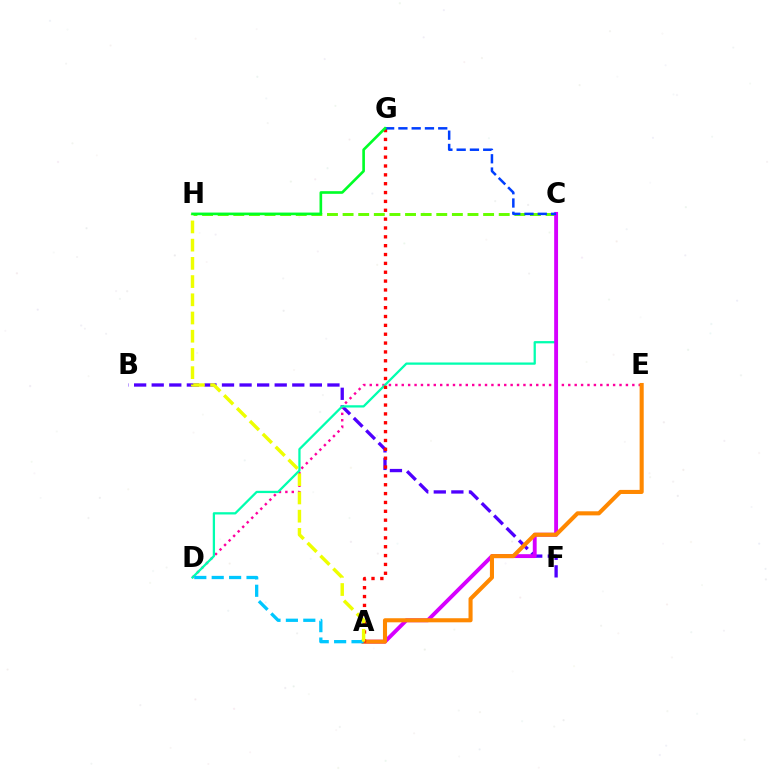{('B', 'F'): [{'color': '#4f00ff', 'line_style': 'dashed', 'thickness': 2.39}], ('D', 'E'): [{'color': '#ff00a0', 'line_style': 'dotted', 'thickness': 1.74}], ('C', 'H'): [{'color': '#66ff00', 'line_style': 'dashed', 'thickness': 2.12}], ('C', 'D'): [{'color': '#00ffaf', 'line_style': 'solid', 'thickness': 1.63}], ('A', 'C'): [{'color': '#d600ff', 'line_style': 'solid', 'thickness': 2.79}], ('A', 'E'): [{'color': '#ff8800', 'line_style': 'solid', 'thickness': 2.94}], ('A', 'G'): [{'color': '#ff0000', 'line_style': 'dotted', 'thickness': 2.41}], ('A', 'D'): [{'color': '#00c7ff', 'line_style': 'dashed', 'thickness': 2.36}], ('C', 'G'): [{'color': '#003fff', 'line_style': 'dashed', 'thickness': 1.8}], ('A', 'H'): [{'color': '#eeff00', 'line_style': 'dashed', 'thickness': 2.47}], ('G', 'H'): [{'color': '#00ff27', 'line_style': 'solid', 'thickness': 1.91}]}